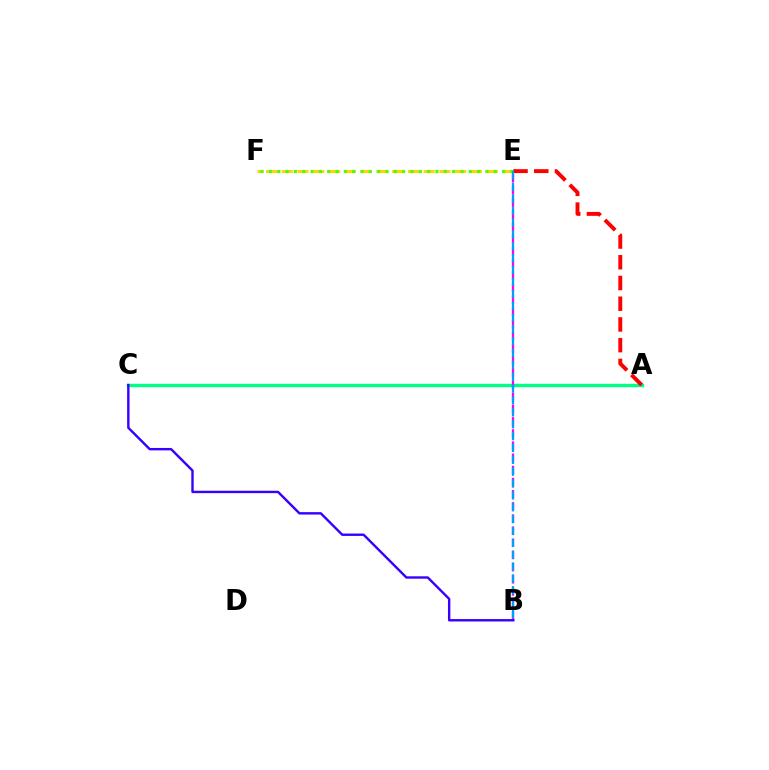{('A', 'C'): [{'color': '#00ff86', 'line_style': 'solid', 'thickness': 2.45}], ('B', 'E'): [{'color': '#ff00ed', 'line_style': 'dashed', 'thickness': 1.65}, {'color': '#009eff', 'line_style': 'dashed', 'thickness': 1.61}], ('E', 'F'): [{'color': '#ffd500', 'line_style': 'dashed', 'thickness': 2.14}, {'color': '#4fff00', 'line_style': 'dotted', 'thickness': 2.26}], ('B', 'C'): [{'color': '#3700ff', 'line_style': 'solid', 'thickness': 1.73}], ('A', 'E'): [{'color': '#ff0000', 'line_style': 'dashed', 'thickness': 2.82}]}